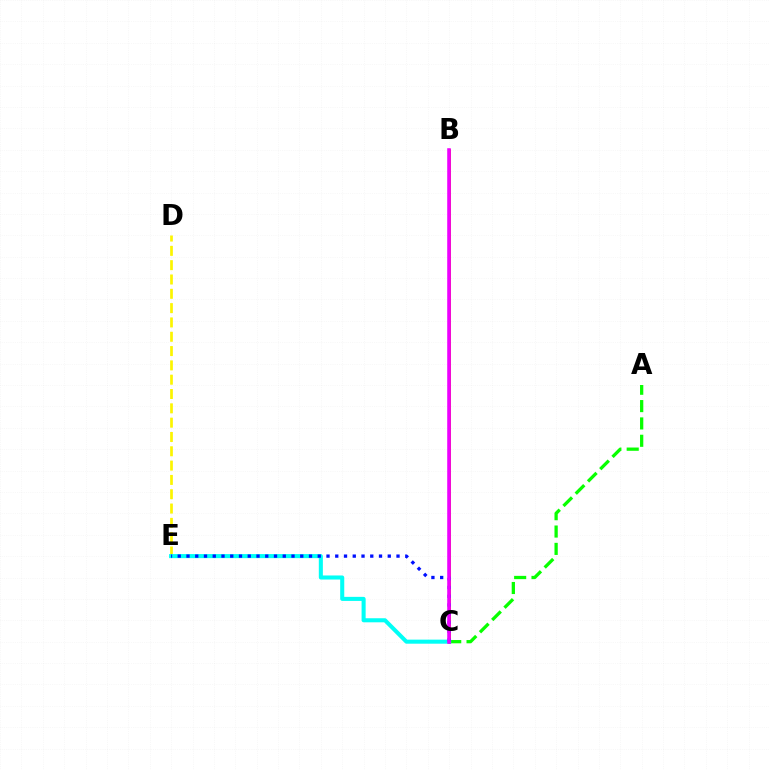{('B', 'C'): [{'color': '#ff0000', 'line_style': 'solid', 'thickness': 1.87}, {'color': '#ee00ff', 'line_style': 'solid', 'thickness': 2.56}], ('A', 'C'): [{'color': '#08ff00', 'line_style': 'dashed', 'thickness': 2.36}], ('D', 'E'): [{'color': '#fcf500', 'line_style': 'dashed', 'thickness': 1.94}], ('C', 'E'): [{'color': '#00fff6', 'line_style': 'solid', 'thickness': 2.92}, {'color': '#0010ff', 'line_style': 'dotted', 'thickness': 2.38}]}